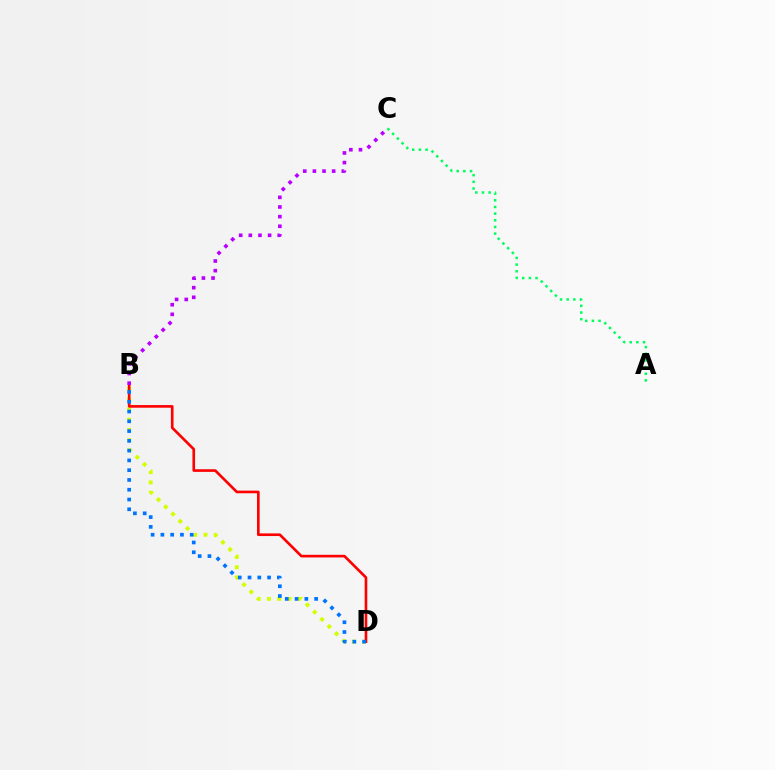{('B', 'D'): [{'color': '#d1ff00', 'line_style': 'dotted', 'thickness': 2.78}, {'color': '#ff0000', 'line_style': 'solid', 'thickness': 1.9}, {'color': '#0074ff', 'line_style': 'dotted', 'thickness': 2.66}], ('B', 'C'): [{'color': '#b900ff', 'line_style': 'dotted', 'thickness': 2.62}], ('A', 'C'): [{'color': '#00ff5c', 'line_style': 'dotted', 'thickness': 1.81}]}